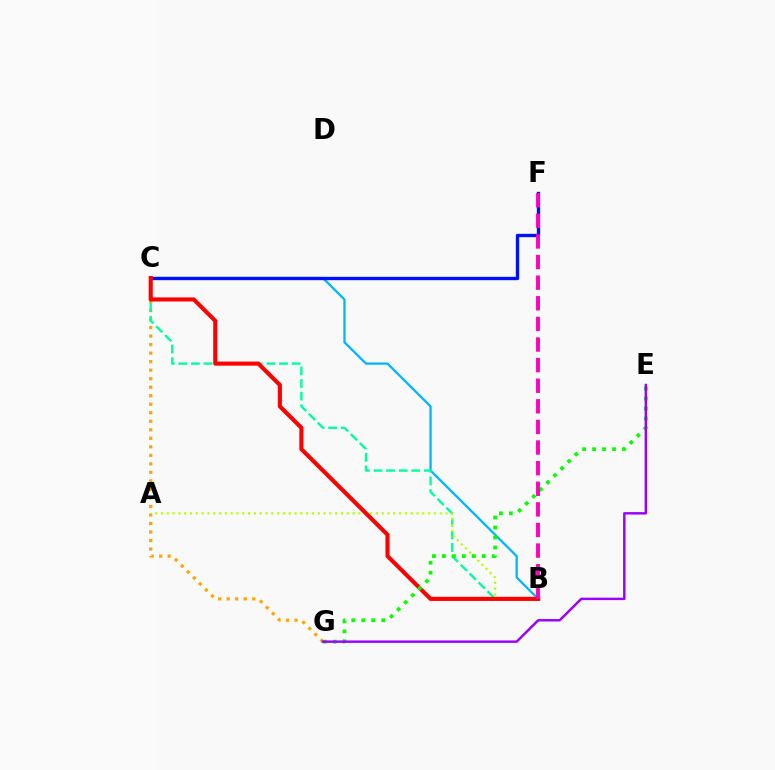{('C', 'G'): [{'color': '#ffa500', 'line_style': 'dotted', 'thickness': 2.31}], ('B', 'C'): [{'color': '#00b5ff', 'line_style': 'solid', 'thickness': 1.63}, {'color': '#00ff9d', 'line_style': 'dashed', 'thickness': 1.71}, {'color': '#ff0000', 'line_style': 'solid', 'thickness': 2.96}], ('A', 'B'): [{'color': '#b3ff00', 'line_style': 'dotted', 'thickness': 1.58}], ('C', 'F'): [{'color': '#0010ff', 'line_style': 'solid', 'thickness': 2.41}], ('E', 'G'): [{'color': '#08ff00', 'line_style': 'dotted', 'thickness': 2.71}, {'color': '#9b00ff', 'line_style': 'solid', 'thickness': 1.76}], ('B', 'F'): [{'color': '#ff00bd', 'line_style': 'dashed', 'thickness': 2.8}]}